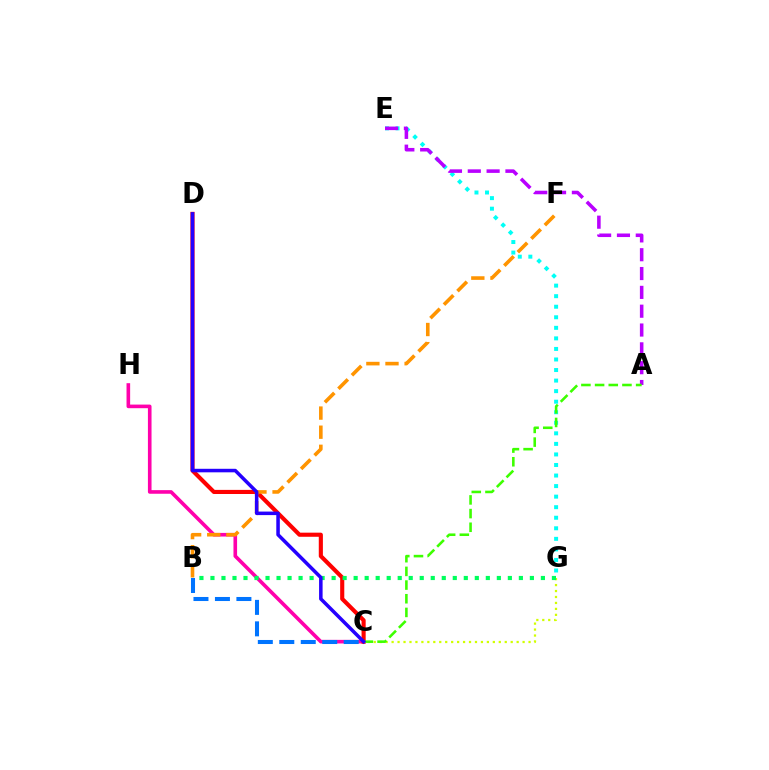{('C', 'H'): [{'color': '#ff00ac', 'line_style': 'solid', 'thickness': 2.6}], ('E', 'G'): [{'color': '#00fff6', 'line_style': 'dotted', 'thickness': 2.87}], ('C', 'G'): [{'color': '#d1ff00', 'line_style': 'dotted', 'thickness': 1.62}], ('C', 'D'): [{'color': '#ff0000', 'line_style': 'solid', 'thickness': 2.97}, {'color': '#2500ff', 'line_style': 'solid', 'thickness': 2.54}], ('B', 'F'): [{'color': '#ff9400', 'line_style': 'dashed', 'thickness': 2.6}], ('A', 'E'): [{'color': '#b900ff', 'line_style': 'dashed', 'thickness': 2.56}], ('A', 'C'): [{'color': '#3dff00', 'line_style': 'dashed', 'thickness': 1.86}], ('B', 'C'): [{'color': '#0074ff', 'line_style': 'dashed', 'thickness': 2.92}], ('B', 'G'): [{'color': '#00ff5c', 'line_style': 'dotted', 'thickness': 2.99}]}